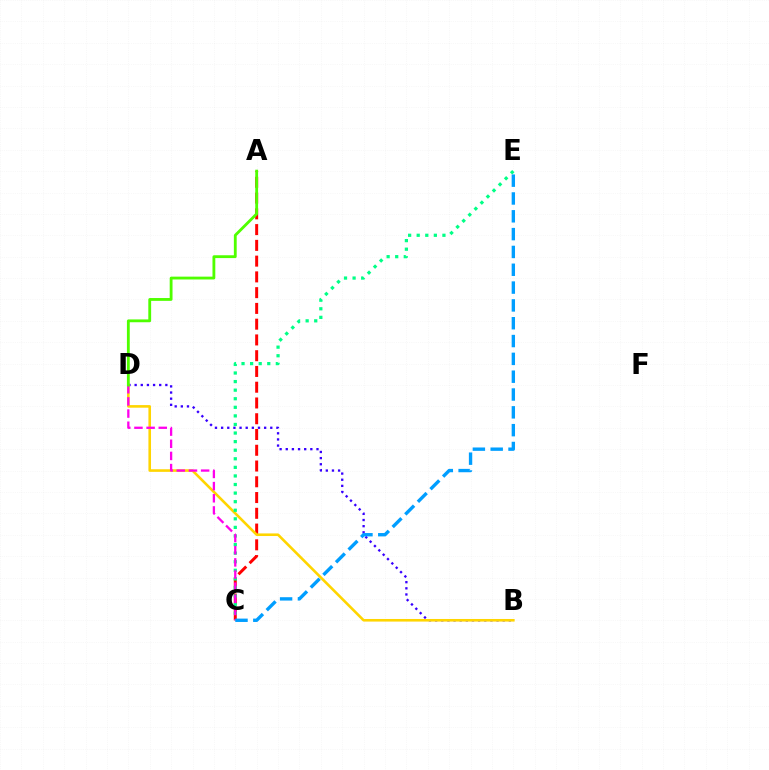{('A', 'C'): [{'color': '#ff0000', 'line_style': 'dashed', 'thickness': 2.14}], ('B', 'D'): [{'color': '#3700ff', 'line_style': 'dotted', 'thickness': 1.67}, {'color': '#ffd500', 'line_style': 'solid', 'thickness': 1.87}], ('C', 'E'): [{'color': '#00ff86', 'line_style': 'dotted', 'thickness': 2.33}, {'color': '#009eff', 'line_style': 'dashed', 'thickness': 2.42}], ('C', 'D'): [{'color': '#ff00ed', 'line_style': 'dashed', 'thickness': 1.65}], ('A', 'D'): [{'color': '#4fff00', 'line_style': 'solid', 'thickness': 2.04}]}